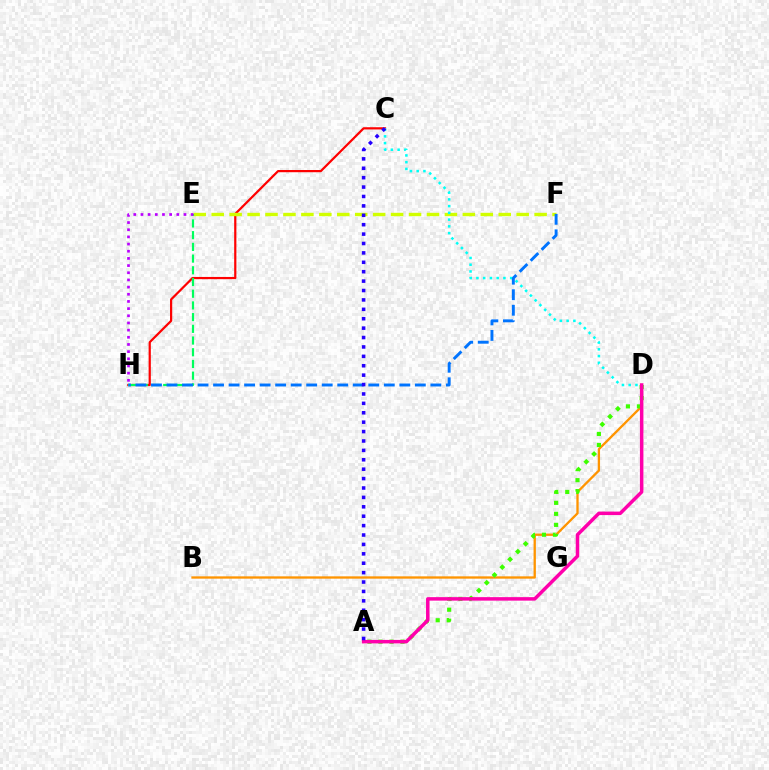{('B', 'D'): [{'color': '#ff9400', 'line_style': 'solid', 'thickness': 1.67}], ('C', 'H'): [{'color': '#ff0000', 'line_style': 'solid', 'thickness': 1.59}], ('A', 'D'): [{'color': '#3dff00', 'line_style': 'dotted', 'thickness': 2.99}, {'color': '#ff00ac', 'line_style': 'solid', 'thickness': 2.51}], ('E', 'F'): [{'color': '#d1ff00', 'line_style': 'dashed', 'thickness': 2.44}], ('C', 'D'): [{'color': '#00fff6', 'line_style': 'dotted', 'thickness': 1.83}], ('E', 'H'): [{'color': '#00ff5c', 'line_style': 'dashed', 'thickness': 1.59}, {'color': '#b900ff', 'line_style': 'dotted', 'thickness': 1.95}], ('F', 'H'): [{'color': '#0074ff', 'line_style': 'dashed', 'thickness': 2.11}], ('A', 'C'): [{'color': '#2500ff', 'line_style': 'dotted', 'thickness': 2.55}]}